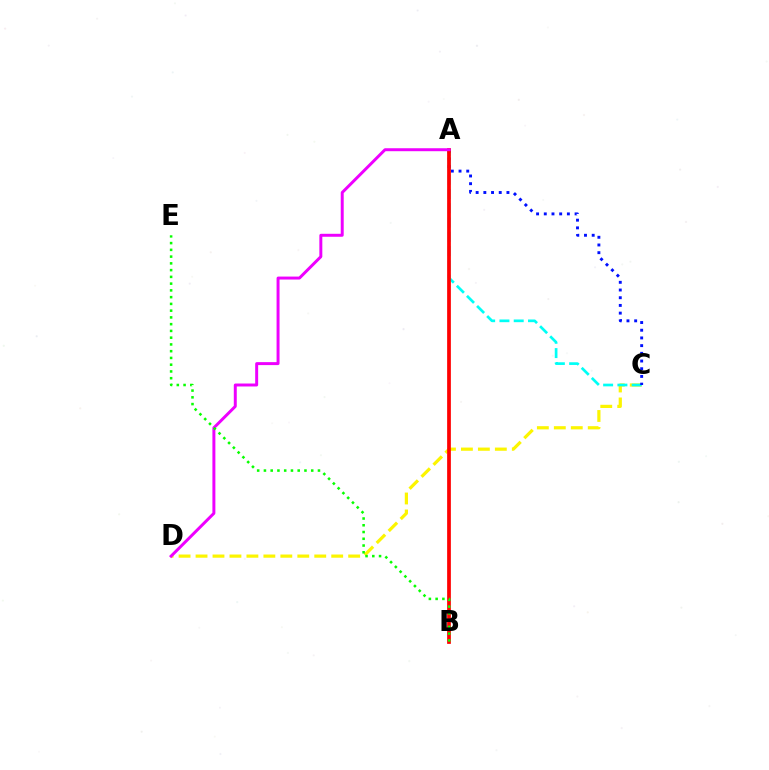{('C', 'D'): [{'color': '#fcf500', 'line_style': 'dashed', 'thickness': 2.3}], ('A', 'C'): [{'color': '#00fff6', 'line_style': 'dashed', 'thickness': 1.94}, {'color': '#0010ff', 'line_style': 'dotted', 'thickness': 2.09}], ('A', 'B'): [{'color': '#ff0000', 'line_style': 'solid', 'thickness': 2.68}], ('A', 'D'): [{'color': '#ee00ff', 'line_style': 'solid', 'thickness': 2.13}], ('B', 'E'): [{'color': '#08ff00', 'line_style': 'dotted', 'thickness': 1.84}]}